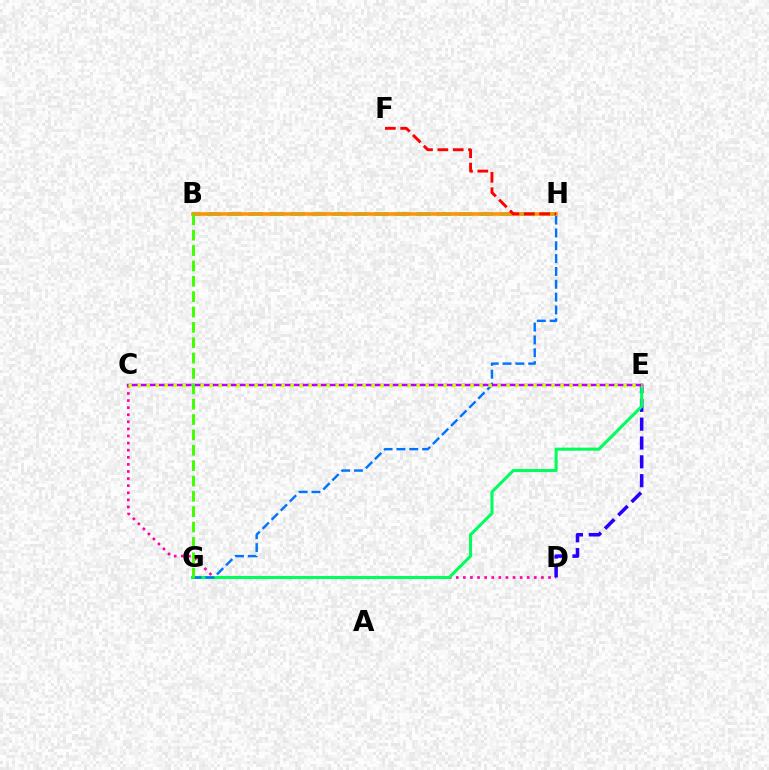{('C', 'D'): [{'color': '#ff00ac', 'line_style': 'dotted', 'thickness': 1.93}], ('D', 'E'): [{'color': '#2500ff', 'line_style': 'dashed', 'thickness': 2.56}], ('E', 'G'): [{'color': '#00ff5c', 'line_style': 'solid', 'thickness': 2.21}], ('G', 'H'): [{'color': '#0074ff', 'line_style': 'dashed', 'thickness': 1.74}], ('B', 'H'): [{'color': '#00fff6', 'line_style': 'dashed', 'thickness': 2.84}, {'color': '#ff9400', 'line_style': 'solid', 'thickness': 2.55}], ('C', 'E'): [{'color': '#b900ff', 'line_style': 'solid', 'thickness': 1.8}, {'color': '#d1ff00', 'line_style': 'dotted', 'thickness': 2.44}], ('F', 'H'): [{'color': '#ff0000', 'line_style': 'dashed', 'thickness': 2.08}], ('B', 'G'): [{'color': '#3dff00', 'line_style': 'dashed', 'thickness': 2.09}]}